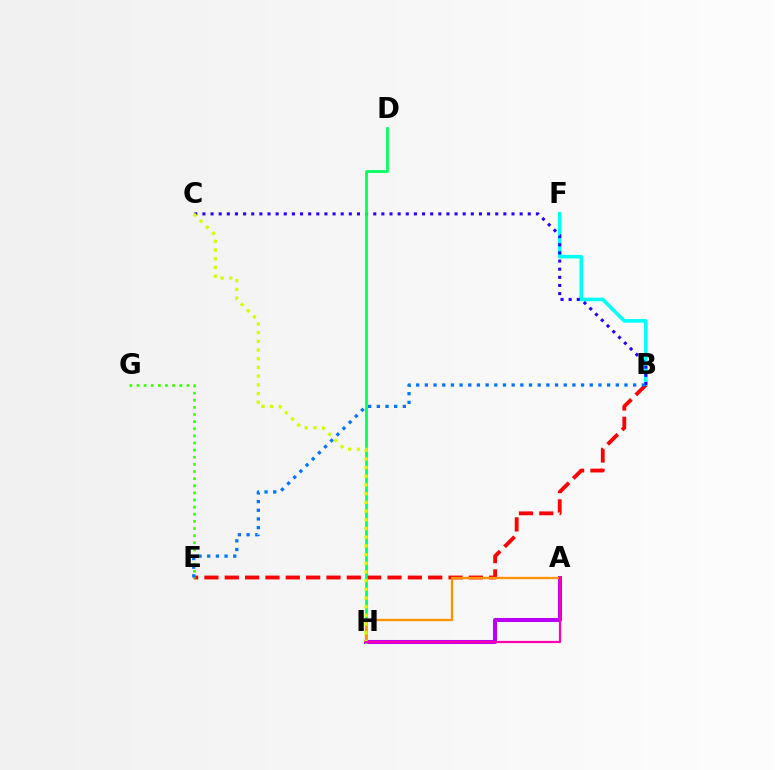{('A', 'H'): [{'color': '#b900ff', 'line_style': 'solid', 'thickness': 2.91}, {'color': '#ff9400', 'line_style': 'solid', 'thickness': 1.69}, {'color': '#ff00ac', 'line_style': 'solid', 'thickness': 1.6}], ('B', 'F'): [{'color': '#00fff6', 'line_style': 'solid', 'thickness': 2.57}], ('B', 'C'): [{'color': '#2500ff', 'line_style': 'dotted', 'thickness': 2.21}], ('B', 'E'): [{'color': '#ff0000', 'line_style': 'dashed', 'thickness': 2.76}, {'color': '#0074ff', 'line_style': 'dotted', 'thickness': 2.36}], ('D', 'H'): [{'color': '#00ff5c', 'line_style': 'solid', 'thickness': 1.96}], ('E', 'G'): [{'color': '#3dff00', 'line_style': 'dotted', 'thickness': 1.94}], ('C', 'H'): [{'color': '#d1ff00', 'line_style': 'dotted', 'thickness': 2.36}]}